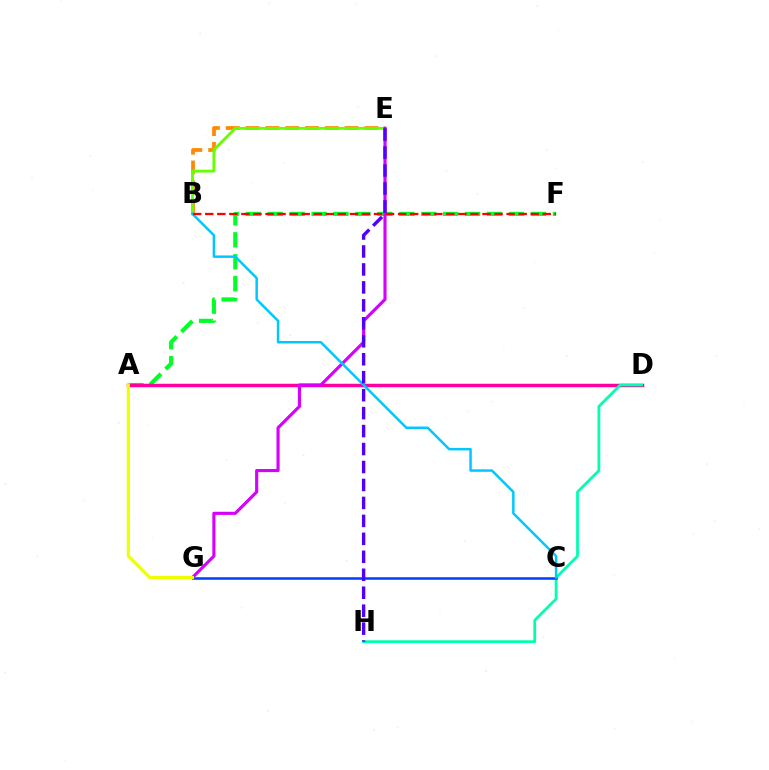{('A', 'F'): [{'color': '#00ff27', 'line_style': 'dashed', 'thickness': 2.98}], ('B', 'E'): [{'color': '#ff8800', 'line_style': 'dashed', 'thickness': 2.69}, {'color': '#66ff00', 'line_style': 'solid', 'thickness': 2.04}], ('A', 'D'): [{'color': '#ff00a0', 'line_style': 'solid', 'thickness': 2.51}], ('D', 'H'): [{'color': '#00ffaf', 'line_style': 'solid', 'thickness': 1.99}], ('C', 'G'): [{'color': '#003fff', 'line_style': 'solid', 'thickness': 1.82}], ('E', 'G'): [{'color': '#d600ff', 'line_style': 'solid', 'thickness': 2.25}], ('B', 'C'): [{'color': '#00c7ff', 'line_style': 'solid', 'thickness': 1.78}], ('B', 'F'): [{'color': '#ff0000', 'line_style': 'dashed', 'thickness': 1.64}], ('A', 'G'): [{'color': '#eeff00', 'line_style': 'solid', 'thickness': 2.27}], ('E', 'H'): [{'color': '#4f00ff', 'line_style': 'dashed', 'thickness': 2.44}]}